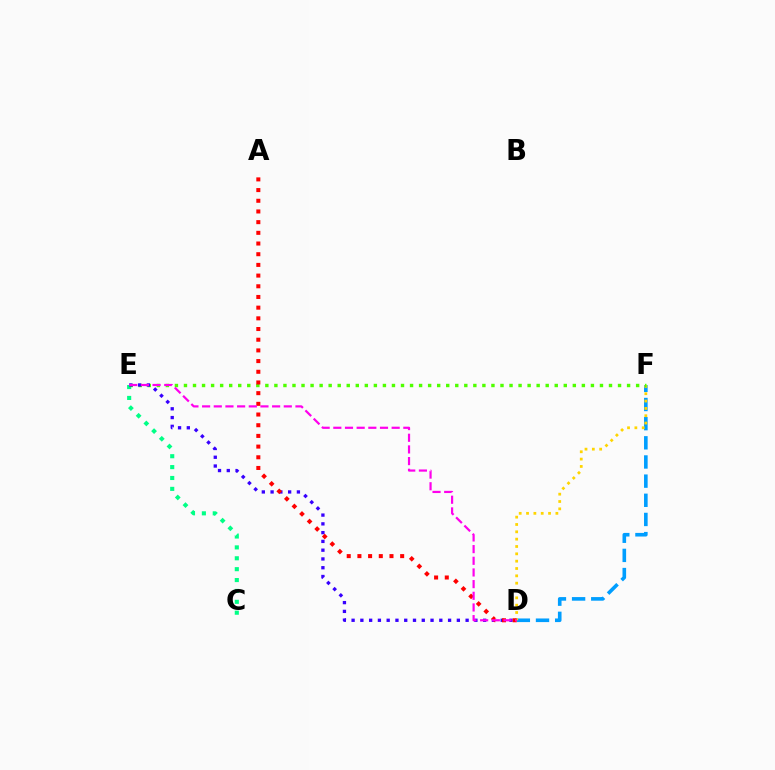{('D', 'F'): [{'color': '#009eff', 'line_style': 'dashed', 'thickness': 2.6}, {'color': '#ffd500', 'line_style': 'dotted', 'thickness': 1.99}], ('C', 'E'): [{'color': '#00ff86', 'line_style': 'dotted', 'thickness': 2.96}], ('E', 'F'): [{'color': '#4fff00', 'line_style': 'dotted', 'thickness': 2.46}], ('D', 'E'): [{'color': '#3700ff', 'line_style': 'dotted', 'thickness': 2.38}, {'color': '#ff00ed', 'line_style': 'dashed', 'thickness': 1.59}], ('A', 'D'): [{'color': '#ff0000', 'line_style': 'dotted', 'thickness': 2.9}]}